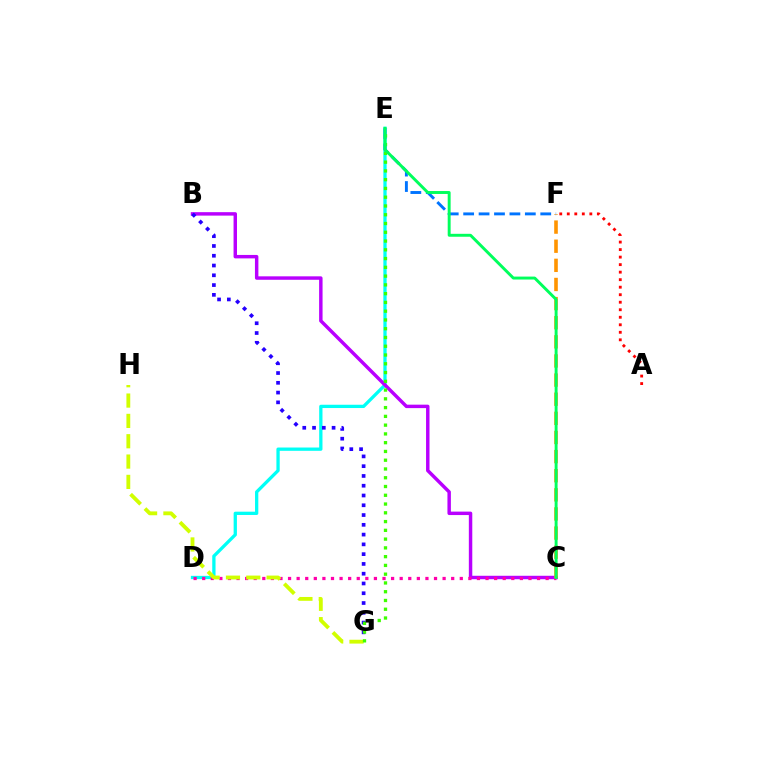{('D', 'E'): [{'color': '#00fff6', 'line_style': 'solid', 'thickness': 2.37}], ('B', 'C'): [{'color': '#b900ff', 'line_style': 'solid', 'thickness': 2.48}], ('C', 'D'): [{'color': '#ff00ac', 'line_style': 'dotted', 'thickness': 2.33}], ('B', 'G'): [{'color': '#2500ff', 'line_style': 'dotted', 'thickness': 2.66}], ('G', 'H'): [{'color': '#d1ff00', 'line_style': 'dashed', 'thickness': 2.76}], ('C', 'F'): [{'color': '#ff9400', 'line_style': 'dashed', 'thickness': 2.6}], ('E', 'F'): [{'color': '#0074ff', 'line_style': 'dashed', 'thickness': 2.09}], ('E', 'G'): [{'color': '#3dff00', 'line_style': 'dotted', 'thickness': 2.38}], ('C', 'E'): [{'color': '#00ff5c', 'line_style': 'solid', 'thickness': 2.11}], ('A', 'F'): [{'color': '#ff0000', 'line_style': 'dotted', 'thickness': 2.04}]}